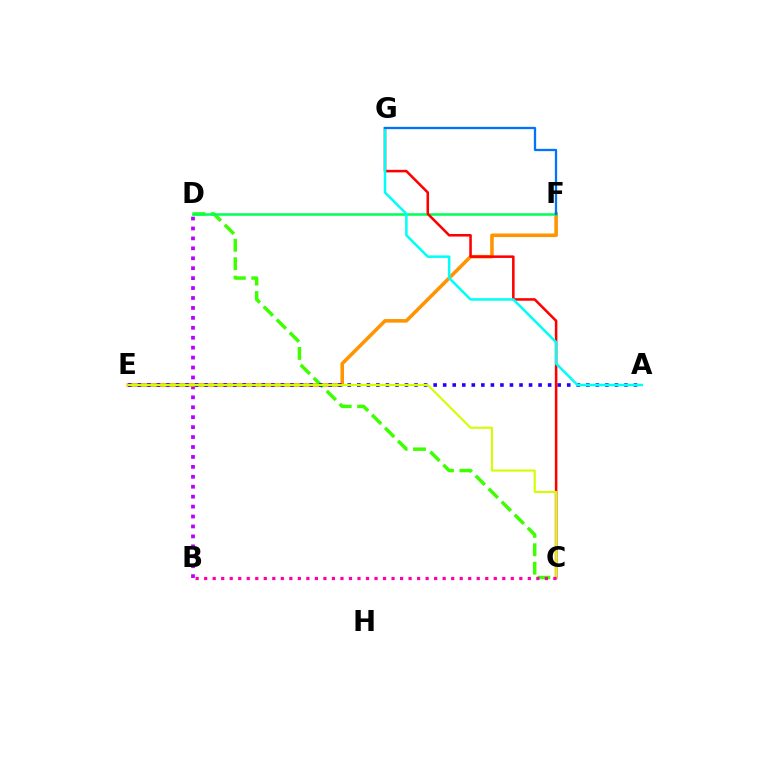{('B', 'D'): [{'color': '#b900ff', 'line_style': 'dotted', 'thickness': 2.7}], ('E', 'F'): [{'color': '#ff9400', 'line_style': 'solid', 'thickness': 2.56}], ('C', 'D'): [{'color': '#3dff00', 'line_style': 'dashed', 'thickness': 2.5}], ('A', 'E'): [{'color': '#2500ff', 'line_style': 'dotted', 'thickness': 2.59}], ('D', 'F'): [{'color': '#00ff5c', 'line_style': 'solid', 'thickness': 1.82}], ('C', 'G'): [{'color': '#ff0000', 'line_style': 'solid', 'thickness': 1.83}], ('C', 'E'): [{'color': '#d1ff00', 'line_style': 'solid', 'thickness': 1.5}], ('B', 'C'): [{'color': '#ff00ac', 'line_style': 'dotted', 'thickness': 2.31}], ('A', 'G'): [{'color': '#00fff6', 'line_style': 'solid', 'thickness': 1.82}], ('F', 'G'): [{'color': '#0074ff', 'line_style': 'solid', 'thickness': 1.64}]}